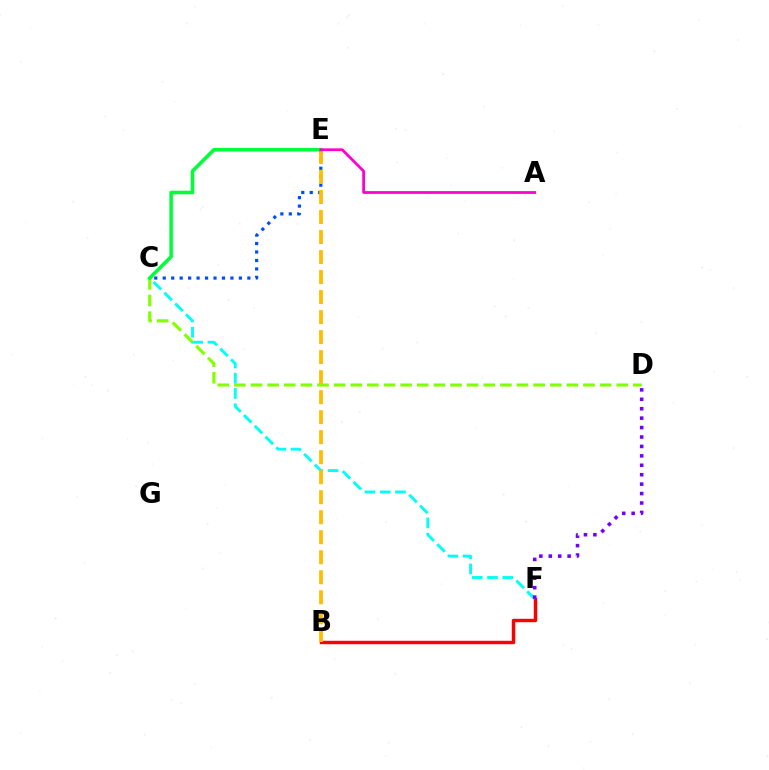{('C', 'D'): [{'color': '#84ff00', 'line_style': 'dashed', 'thickness': 2.26}], ('B', 'F'): [{'color': '#ff0000', 'line_style': 'solid', 'thickness': 2.47}], ('C', 'F'): [{'color': '#00fff6', 'line_style': 'dashed', 'thickness': 2.07}], ('D', 'F'): [{'color': '#7200ff', 'line_style': 'dotted', 'thickness': 2.56}], ('C', 'E'): [{'color': '#004bff', 'line_style': 'dotted', 'thickness': 2.3}, {'color': '#00ff39', 'line_style': 'solid', 'thickness': 2.56}], ('B', 'E'): [{'color': '#ffbd00', 'line_style': 'dashed', 'thickness': 2.72}], ('A', 'E'): [{'color': '#ff00cf', 'line_style': 'solid', 'thickness': 1.99}]}